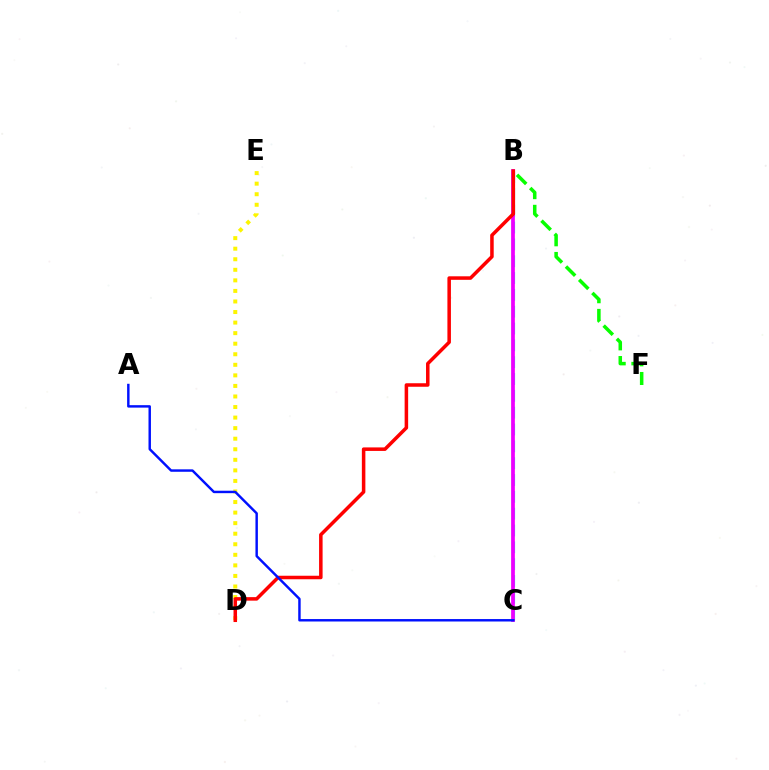{('D', 'E'): [{'color': '#fcf500', 'line_style': 'dotted', 'thickness': 2.87}], ('B', 'C'): [{'color': '#00fff6', 'line_style': 'dashed', 'thickness': 2.29}, {'color': '#ee00ff', 'line_style': 'solid', 'thickness': 2.69}], ('B', 'F'): [{'color': '#08ff00', 'line_style': 'dashed', 'thickness': 2.54}], ('B', 'D'): [{'color': '#ff0000', 'line_style': 'solid', 'thickness': 2.53}], ('A', 'C'): [{'color': '#0010ff', 'line_style': 'solid', 'thickness': 1.76}]}